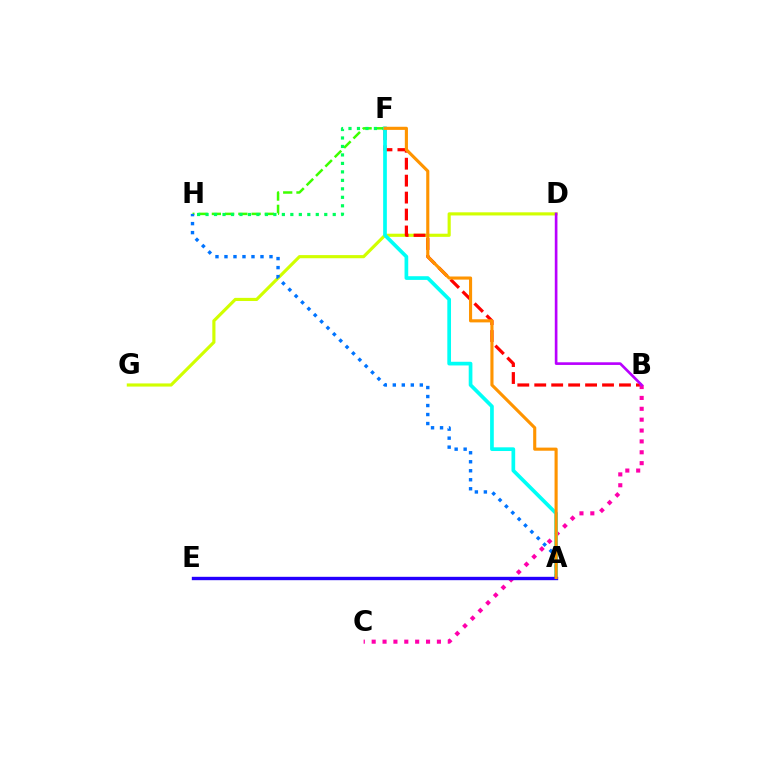{('F', 'H'): [{'color': '#3dff00', 'line_style': 'dashed', 'thickness': 1.8}, {'color': '#00ff5c', 'line_style': 'dotted', 'thickness': 2.3}], ('D', 'G'): [{'color': '#d1ff00', 'line_style': 'solid', 'thickness': 2.26}], ('B', 'F'): [{'color': '#ff0000', 'line_style': 'dashed', 'thickness': 2.3}], ('B', 'C'): [{'color': '#ff00ac', 'line_style': 'dotted', 'thickness': 2.95}], ('A', 'H'): [{'color': '#0074ff', 'line_style': 'dotted', 'thickness': 2.45}], ('A', 'F'): [{'color': '#00fff6', 'line_style': 'solid', 'thickness': 2.66}, {'color': '#ff9400', 'line_style': 'solid', 'thickness': 2.24}], ('A', 'E'): [{'color': '#2500ff', 'line_style': 'solid', 'thickness': 2.43}], ('B', 'D'): [{'color': '#b900ff', 'line_style': 'solid', 'thickness': 1.91}]}